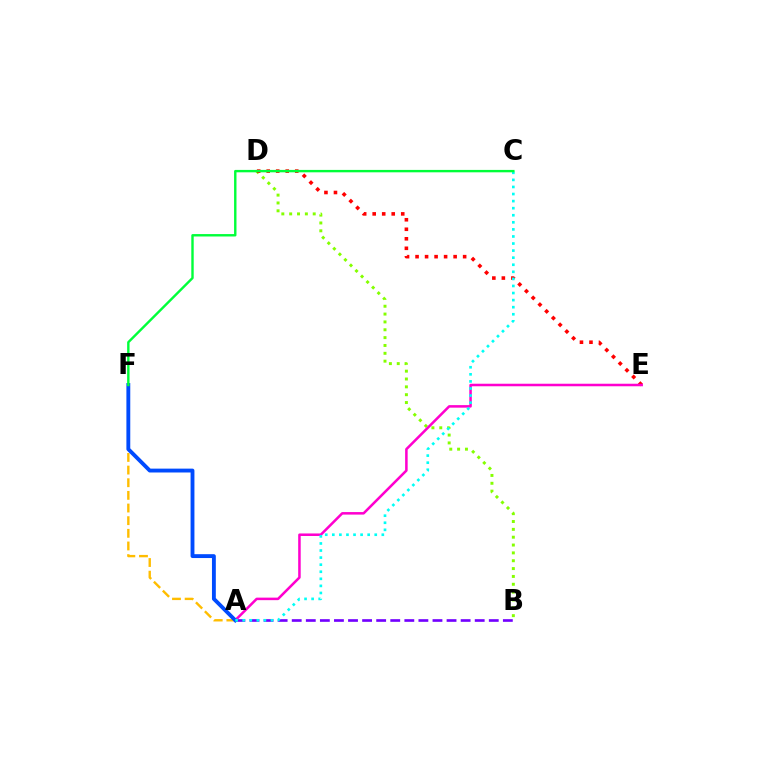{('A', 'B'): [{'color': '#7200ff', 'line_style': 'dashed', 'thickness': 1.91}], ('B', 'D'): [{'color': '#84ff00', 'line_style': 'dotted', 'thickness': 2.13}], ('D', 'E'): [{'color': '#ff0000', 'line_style': 'dotted', 'thickness': 2.59}], ('A', 'E'): [{'color': '#ff00cf', 'line_style': 'solid', 'thickness': 1.82}], ('A', 'F'): [{'color': '#ffbd00', 'line_style': 'dashed', 'thickness': 1.72}, {'color': '#004bff', 'line_style': 'solid', 'thickness': 2.78}], ('A', 'C'): [{'color': '#00fff6', 'line_style': 'dotted', 'thickness': 1.92}], ('C', 'F'): [{'color': '#00ff39', 'line_style': 'solid', 'thickness': 1.73}]}